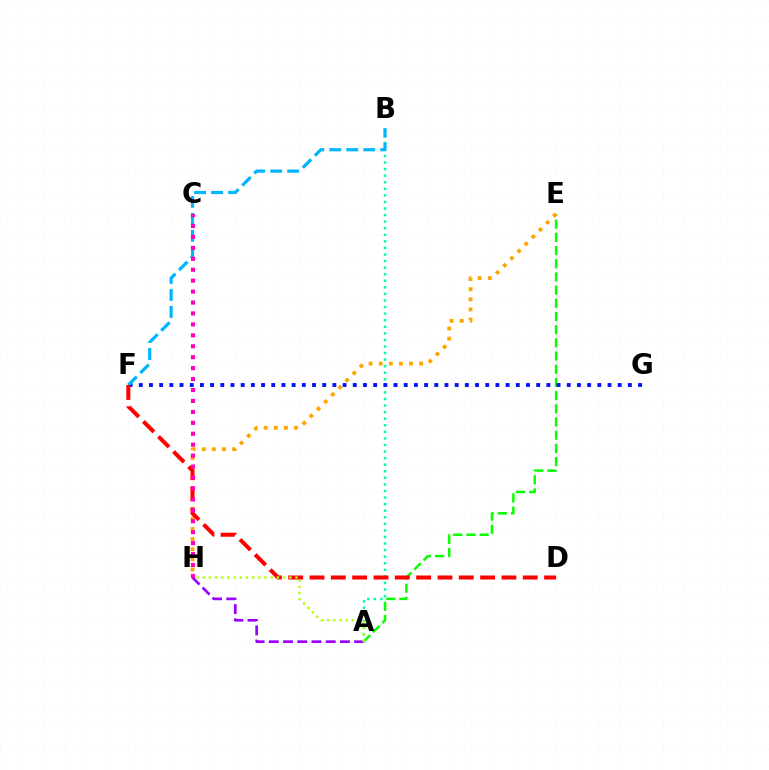{('A', 'H'): [{'color': '#9b00ff', 'line_style': 'dashed', 'thickness': 1.93}, {'color': '#b3ff00', 'line_style': 'dotted', 'thickness': 1.68}], ('A', 'E'): [{'color': '#08ff00', 'line_style': 'dashed', 'thickness': 1.79}], ('A', 'B'): [{'color': '#00ff9d', 'line_style': 'dotted', 'thickness': 1.78}], ('F', 'G'): [{'color': '#0010ff', 'line_style': 'dotted', 'thickness': 2.77}], ('E', 'H'): [{'color': '#ffa500', 'line_style': 'dotted', 'thickness': 2.75}], ('B', 'F'): [{'color': '#00b5ff', 'line_style': 'dashed', 'thickness': 2.31}], ('D', 'F'): [{'color': '#ff0000', 'line_style': 'dashed', 'thickness': 2.9}], ('C', 'H'): [{'color': '#ff00bd', 'line_style': 'dotted', 'thickness': 2.97}]}